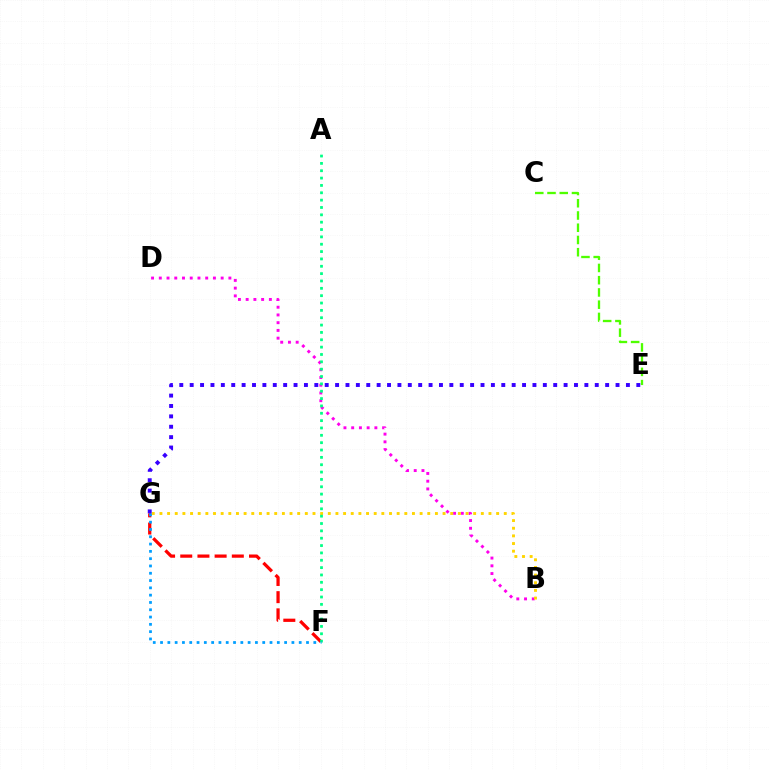{('B', 'D'): [{'color': '#ff00ed', 'line_style': 'dotted', 'thickness': 2.1}], ('B', 'G'): [{'color': '#ffd500', 'line_style': 'dotted', 'thickness': 2.08}], ('F', 'G'): [{'color': '#ff0000', 'line_style': 'dashed', 'thickness': 2.34}, {'color': '#009eff', 'line_style': 'dotted', 'thickness': 1.98}], ('C', 'E'): [{'color': '#4fff00', 'line_style': 'dashed', 'thickness': 1.66}], ('A', 'F'): [{'color': '#00ff86', 'line_style': 'dotted', 'thickness': 2.0}], ('E', 'G'): [{'color': '#3700ff', 'line_style': 'dotted', 'thickness': 2.82}]}